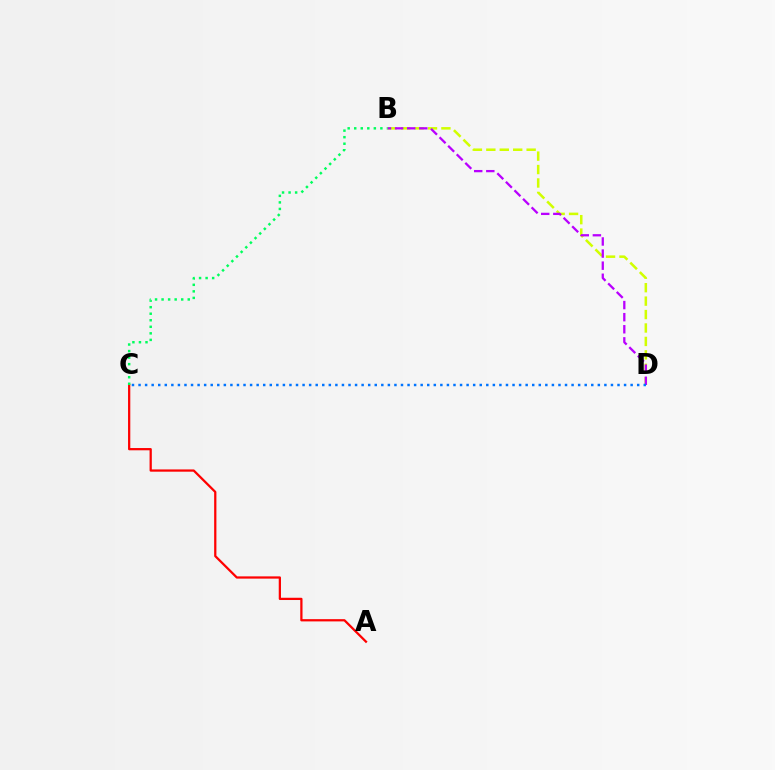{('A', 'C'): [{'color': '#ff0000', 'line_style': 'solid', 'thickness': 1.62}], ('B', 'D'): [{'color': '#d1ff00', 'line_style': 'dashed', 'thickness': 1.83}, {'color': '#b900ff', 'line_style': 'dashed', 'thickness': 1.64}], ('C', 'D'): [{'color': '#0074ff', 'line_style': 'dotted', 'thickness': 1.78}], ('B', 'C'): [{'color': '#00ff5c', 'line_style': 'dotted', 'thickness': 1.78}]}